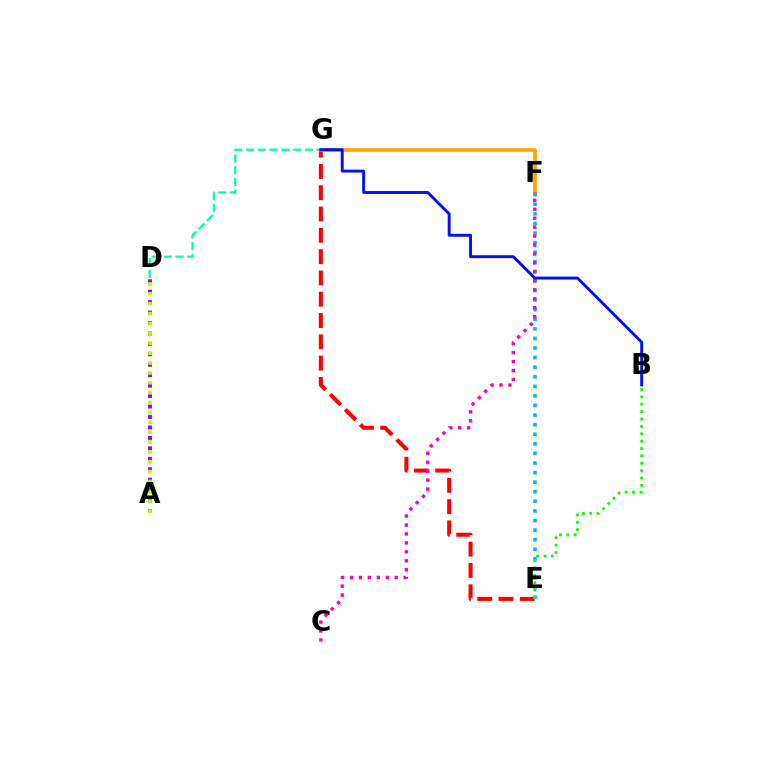{('D', 'G'): [{'color': '#00ff9d', 'line_style': 'dashed', 'thickness': 1.6}], ('E', 'G'): [{'color': '#ff0000', 'line_style': 'dashed', 'thickness': 2.89}], ('A', 'D'): [{'color': '#9b00ff', 'line_style': 'dotted', 'thickness': 2.84}, {'color': '#b3ff00', 'line_style': 'dotted', 'thickness': 2.68}], ('F', 'G'): [{'color': '#ffa500', 'line_style': 'solid', 'thickness': 2.66}], ('E', 'F'): [{'color': '#00b5ff', 'line_style': 'dotted', 'thickness': 2.6}], ('C', 'F'): [{'color': '#ff00bd', 'line_style': 'dotted', 'thickness': 2.43}], ('B', 'E'): [{'color': '#08ff00', 'line_style': 'dotted', 'thickness': 2.0}], ('B', 'G'): [{'color': '#0010ff', 'line_style': 'solid', 'thickness': 2.1}]}